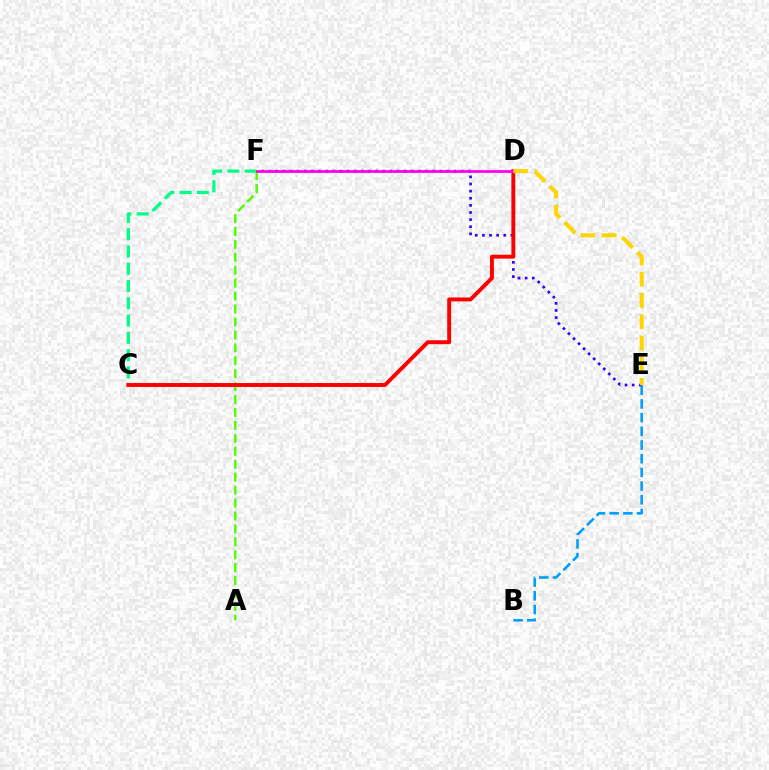{('E', 'F'): [{'color': '#3700ff', 'line_style': 'dotted', 'thickness': 1.94}], ('C', 'F'): [{'color': '#00ff86', 'line_style': 'dashed', 'thickness': 2.35}], ('B', 'E'): [{'color': '#009eff', 'line_style': 'dashed', 'thickness': 1.86}], ('A', 'F'): [{'color': '#4fff00', 'line_style': 'dashed', 'thickness': 1.76}], ('C', 'D'): [{'color': '#ff0000', 'line_style': 'solid', 'thickness': 2.82}], ('D', 'F'): [{'color': '#ff00ed', 'line_style': 'solid', 'thickness': 2.01}], ('D', 'E'): [{'color': '#ffd500', 'line_style': 'dashed', 'thickness': 2.89}]}